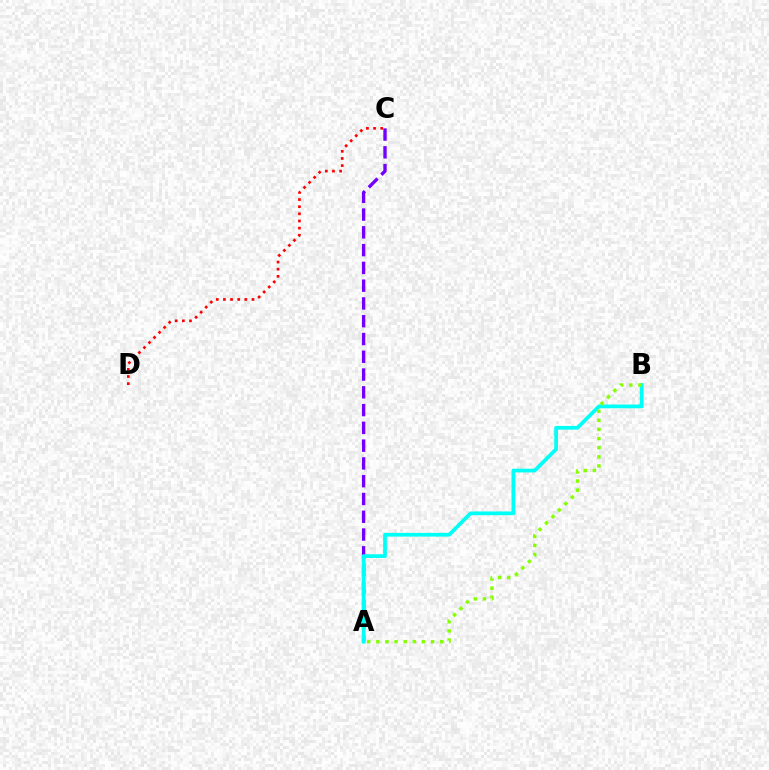{('A', 'C'): [{'color': '#7200ff', 'line_style': 'dashed', 'thickness': 2.41}], ('A', 'B'): [{'color': '#00fff6', 'line_style': 'solid', 'thickness': 2.69}, {'color': '#84ff00', 'line_style': 'dotted', 'thickness': 2.48}], ('C', 'D'): [{'color': '#ff0000', 'line_style': 'dotted', 'thickness': 1.94}]}